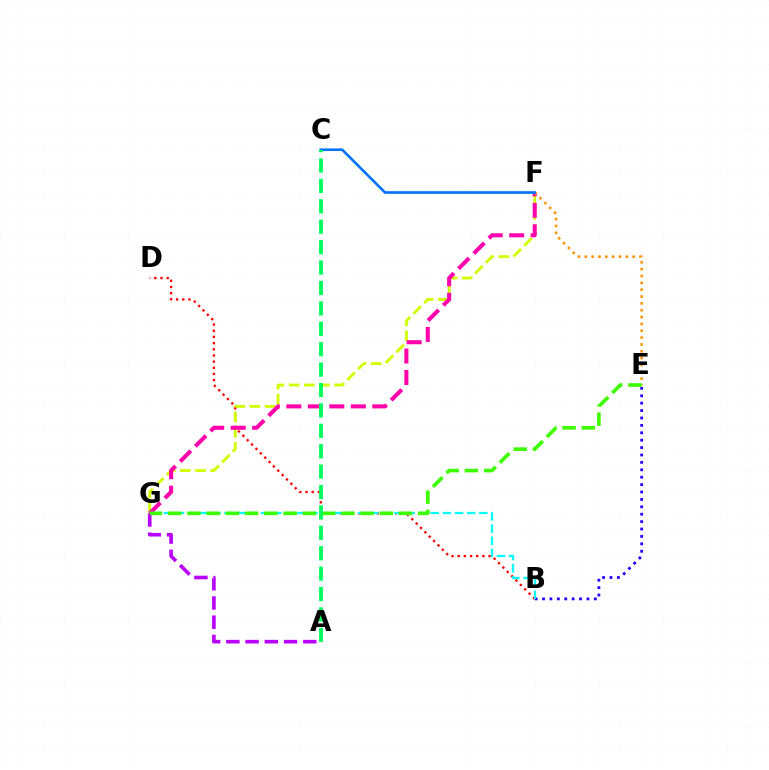{('B', 'E'): [{'color': '#2500ff', 'line_style': 'dotted', 'thickness': 2.01}], ('B', 'D'): [{'color': '#ff0000', 'line_style': 'dotted', 'thickness': 1.68}], ('F', 'G'): [{'color': '#d1ff00', 'line_style': 'dashed', 'thickness': 2.06}, {'color': '#ff00ac', 'line_style': 'dashed', 'thickness': 2.92}], ('E', 'F'): [{'color': '#ff9400', 'line_style': 'dotted', 'thickness': 1.86}], ('C', 'F'): [{'color': '#0074ff', 'line_style': 'solid', 'thickness': 1.91}], ('A', 'G'): [{'color': '#b900ff', 'line_style': 'dashed', 'thickness': 2.61}], ('B', 'G'): [{'color': '#00fff6', 'line_style': 'dashed', 'thickness': 1.65}], ('E', 'G'): [{'color': '#3dff00', 'line_style': 'dashed', 'thickness': 2.61}], ('A', 'C'): [{'color': '#00ff5c', 'line_style': 'dashed', 'thickness': 2.77}]}